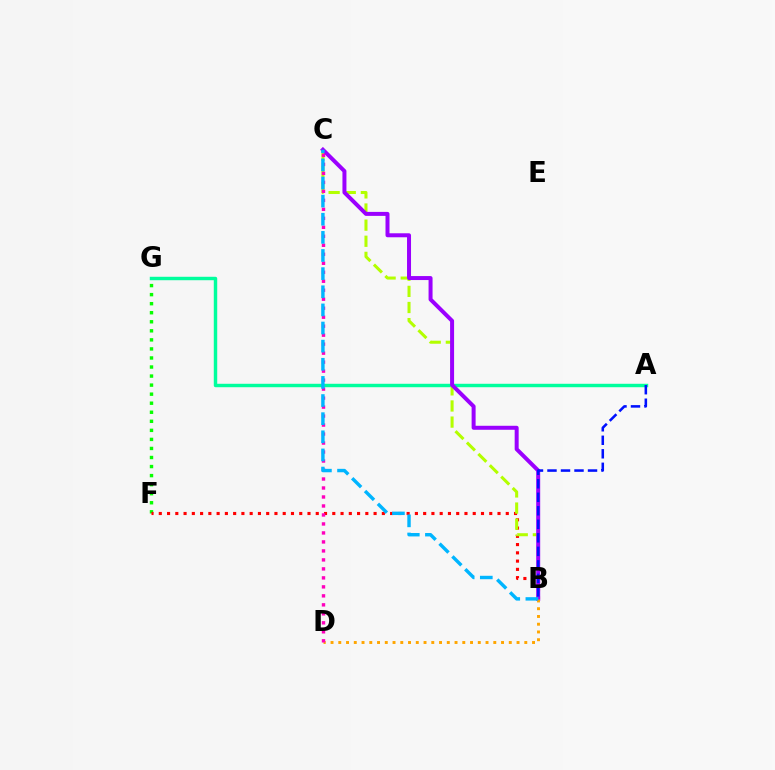{('F', 'G'): [{'color': '#08ff00', 'line_style': 'dotted', 'thickness': 2.46}], ('A', 'G'): [{'color': '#00ff9d', 'line_style': 'solid', 'thickness': 2.48}], ('B', 'F'): [{'color': '#ff0000', 'line_style': 'dotted', 'thickness': 2.24}], ('B', 'C'): [{'color': '#b3ff00', 'line_style': 'dashed', 'thickness': 2.19}, {'color': '#9b00ff', 'line_style': 'solid', 'thickness': 2.87}, {'color': '#00b5ff', 'line_style': 'dashed', 'thickness': 2.46}], ('A', 'B'): [{'color': '#0010ff', 'line_style': 'dashed', 'thickness': 1.84}], ('B', 'D'): [{'color': '#ffa500', 'line_style': 'dotted', 'thickness': 2.11}], ('C', 'D'): [{'color': '#ff00bd', 'line_style': 'dotted', 'thickness': 2.44}]}